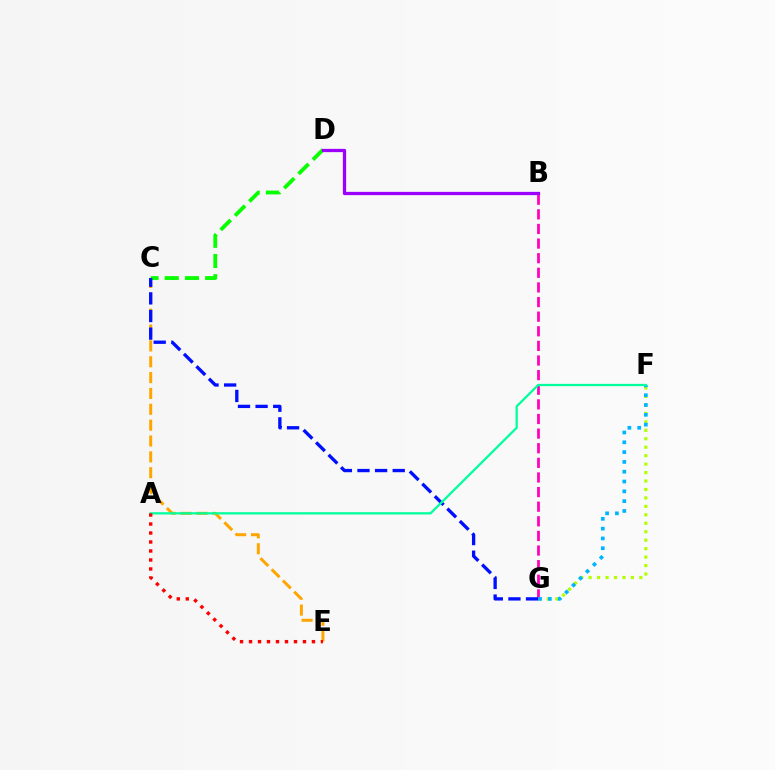{('C', 'E'): [{'color': '#ffa500', 'line_style': 'dashed', 'thickness': 2.15}], ('F', 'G'): [{'color': '#b3ff00', 'line_style': 'dotted', 'thickness': 2.3}, {'color': '#00b5ff', 'line_style': 'dotted', 'thickness': 2.66}], ('C', 'D'): [{'color': '#08ff00', 'line_style': 'dashed', 'thickness': 2.74}], ('B', 'G'): [{'color': '#ff00bd', 'line_style': 'dashed', 'thickness': 1.99}], ('C', 'G'): [{'color': '#0010ff', 'line_style': 'dashed', 'thickness': 2.39}], ('A', 'F'): [{'color': '#00ff9d', 'line_style': 'solid', 'thickness': 1.63}], ('A', 'E'): [{'color': '#ff0000', 'line_style': 'dotted', 'thickness': 2.44}], ('B', 'D'): [{'color': '#9b00ff', 'line_style': 'solid', 'thickness': 2.36}]}